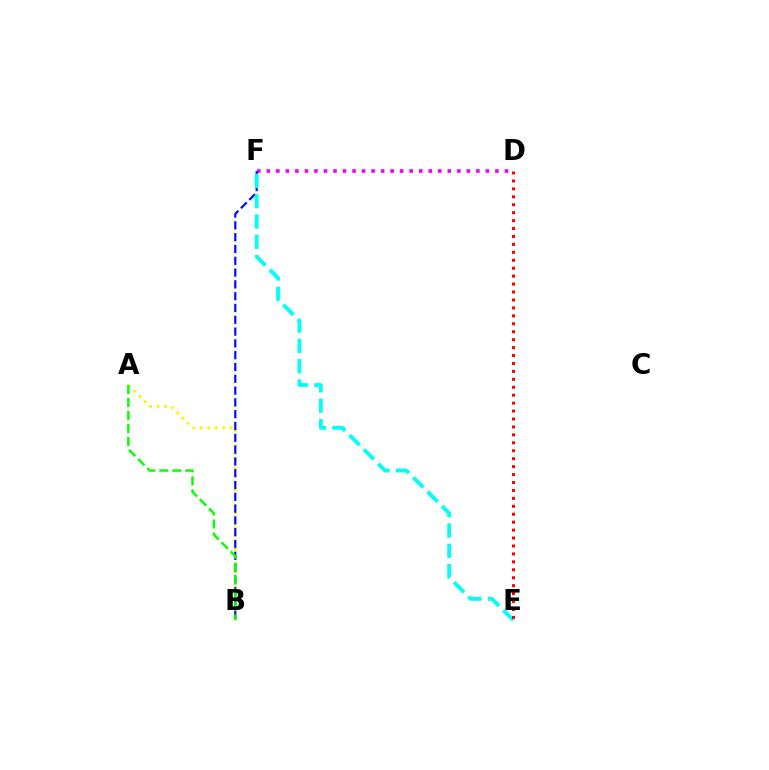{('D', 'F'): [{'color': '#ee00ff', 'line_style': 'dotted', 'thickness': 2.59}], ('A', 'B'): [{'color': '#fcf500', 'line_style': 'dotted', 'thickness': 2.02}, {'color': '#08ff00', 'line_style': 'dashed', 'thickness': 1.77}], ('B', 'F'): [{'color': '#0010ff', 'line_style': 'dashed', 'thickness': 1.6}], ('E', 'F'): [{'color': '#00fff6', 'line_style': 'dashed', 'thickness': 2.76}], ('D', 'E'): [{'color': '#ff0000', 'line_style': 'dotted', 'thickness': 2.16}]}